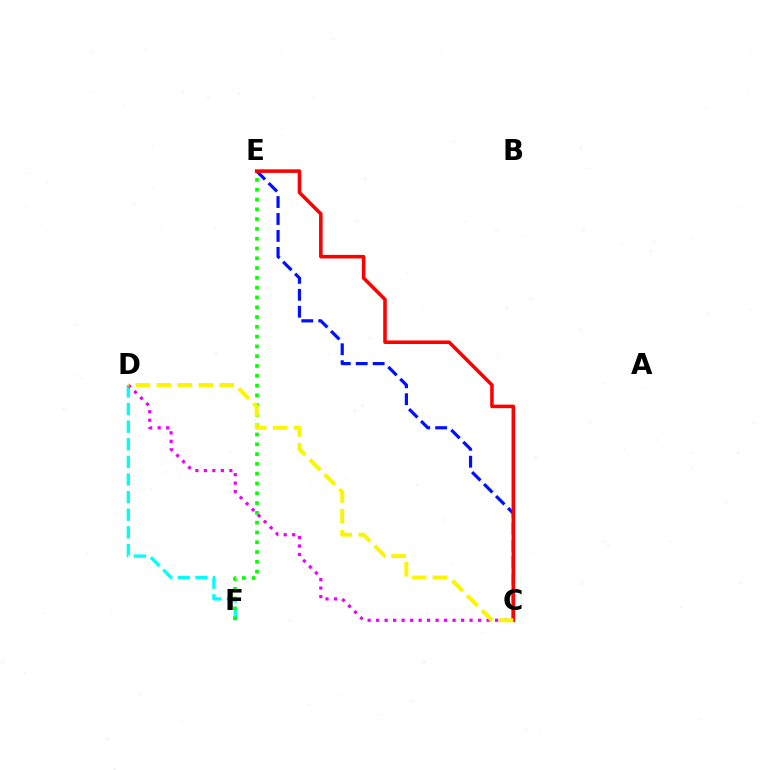{('D', 'F'): [{'color': '#00fff6', 'line_style': 'dashed', 'thickness': 2.39}], ('C', 'E'): [{'color': '#0010ff', 'line_style': 'dashed', 'thickness': 2.3}, {'color': '#ff0000', 'line_style': 'solid', 'thickness': 2.56}], ('E', 'F'): [{'color': '#08ff00', 'line_style': 'dotted', 'thickness': 2.66}], ('C', 'D'): [{'color': '#ee00ff', 'line_style': 'dotted', 'thickness': 2.31}, {'color': '#fcf500', 'line_style': 'dashed', 'thickness': 2.84}]}